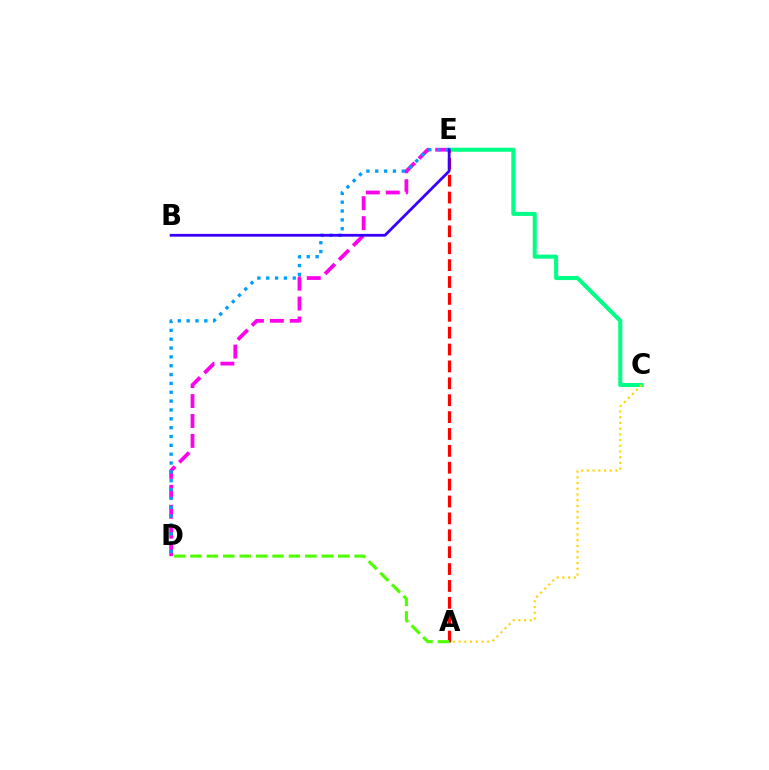{('D', 'E'): [{'color': '#ff00ed', 'line_style': 'dashed', 'thickness': 2.71}, {'color': '#009eff', 'line_style': 'dotted', 'thickness': 2.4}], ('C', 'E'): [{'color': '#00ff86', 'line_style': 'solid', 'thickness': 2.91}], ('A', 'E'): [{'color': '#ff0000', 'line_style': 'dashed', 'thickness': 2.29}], ('A', 'C'): [{'color': '#ffd500', 'line_style': 'dotted', 'thickness': 1.55}], ('A', 'D'): [{'color': '#4fff00', 'line_style': 'dashed', 'thickness': 2.23}], ('B', 'E'): [{'color': '#3700ff', 'line_style': 'solid', 'thickness': 2.0}]}